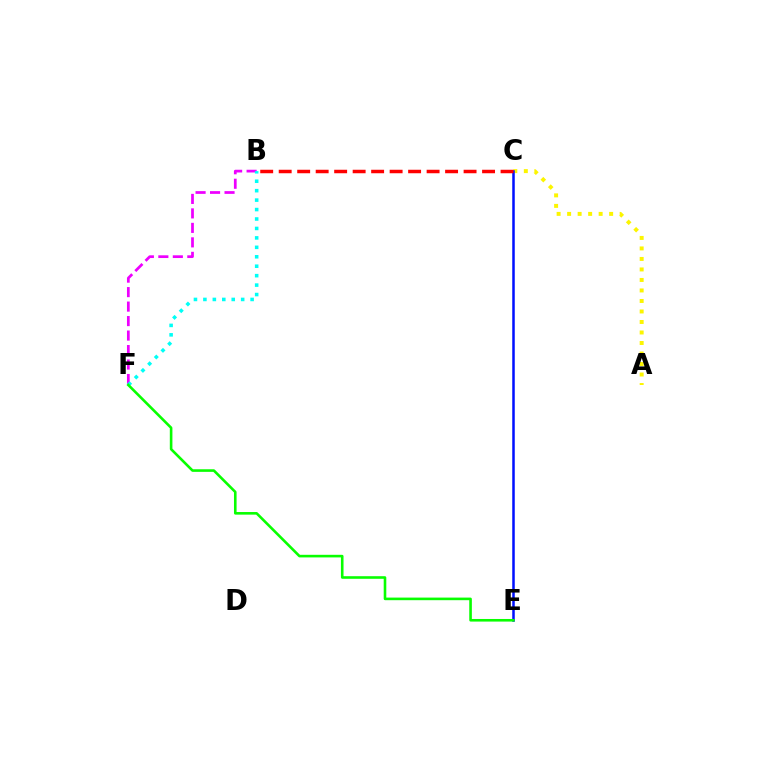{('B', 'F'): [{'color': '#ee00ff', 'line_style': 'dashed', 'thickness': 1.97}, {'color': '#00fff6', 'line_style': 'dotted', 'thickness': 2.57}], ('A', 'C'): [{'color': '#fcf500', 'line_style': 'dotted', 'thickness': 2.85}], ('C', 'E'): [{'color': '#0010ff', 'line_style': 'solid', 'thickness': 1.81}], ('B', 'C'): [{'color': '#ff0000', 'line_style': 'dashed', 'thickness': 2.51}], ('E', 'F'): [{'color': '#08ff00', 'line_style': 'solid', 'thickness': 1.87}]}